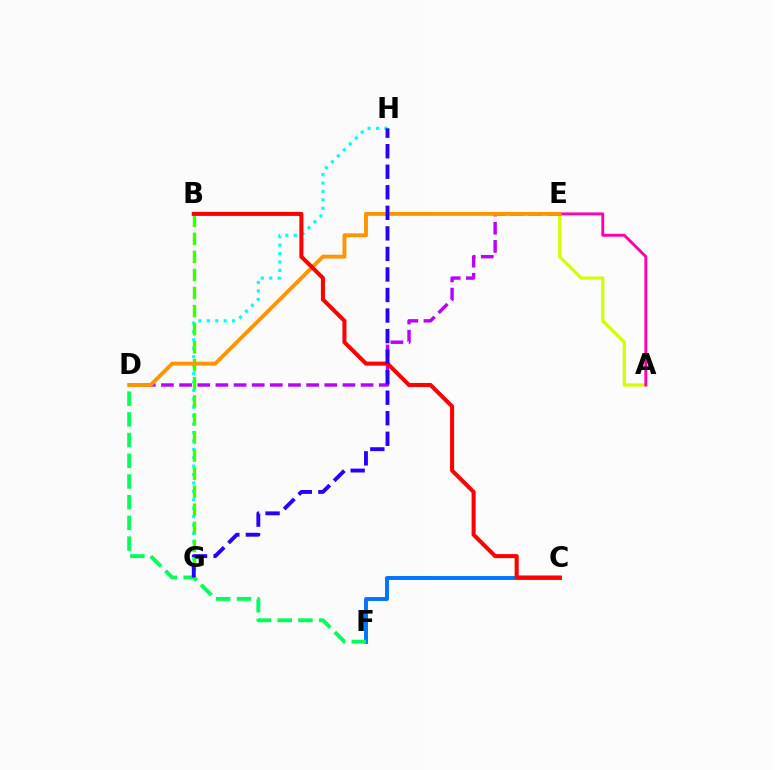{('A', 'E'): [{'color': '#d1ff00', 'line_style': 'solid', 'thickness': 2.34}, {'color': '#ff00ac', 'line_style': 'solid', 'thickness': 2.1}], ('G', 'H'): [{'color': '#00fff6', 'line_style': 'dotted', 'thickness': 2.29}, {'color': '#2500ff', 'line_style': 'dashed', 'thickness': 2.79}], ('D', 'E'): [{'color': '#b900ff', 'line_style': 'dashed', 'thickness': 2.47}, {'color': '#ff9400', 'line_style': 'solid', 'thickness': 2.8}], ('C', 'F'): [{'color': '#0074ff', 'line_style': 'solid', 'thickness': 2.81}], ('D', 'F'): [{'color': '#00ff5c', 'line_style': 'dashed', 'thickness': 2.81}], ('B', 'G'): [{'color': '#3dff00', 'line_style': 'dashed', 'thickness': 2.45}], ('B', 'C'): [{'color': '#ff0000', 'line_style': 'solid', 'thickness': 2.92}]}